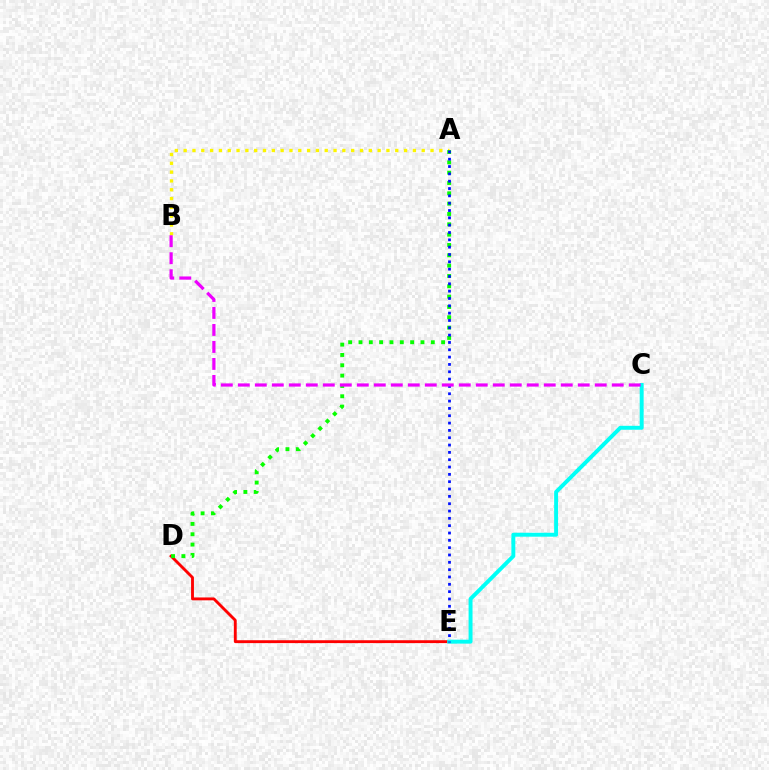{('D', 'E'): [{'color': '#ff0000', 'line_style': 'solid', 'thickness': 2.07}], ('A', 'B'): [{'color': '#fcf500', 'line_style': 'dotted', 'thickness': 2.4}], ('A', 'D'): [{'color': '#08ff00', 'line_style': 'dotted', 'thickness': 2.81}], ('C', 'E'): [{'color': '#00fff6', 'line_style': 'solid', 'thickness': 2.83}], ('A', 'E'): [{'color': '#0010ff', 'line_style': 'dotted', 'thickness': 1.99}], ('B', 'C'): [{'color': '#ee00ff', 'line_style': 'dashed', 'thickness': 2.31}]}